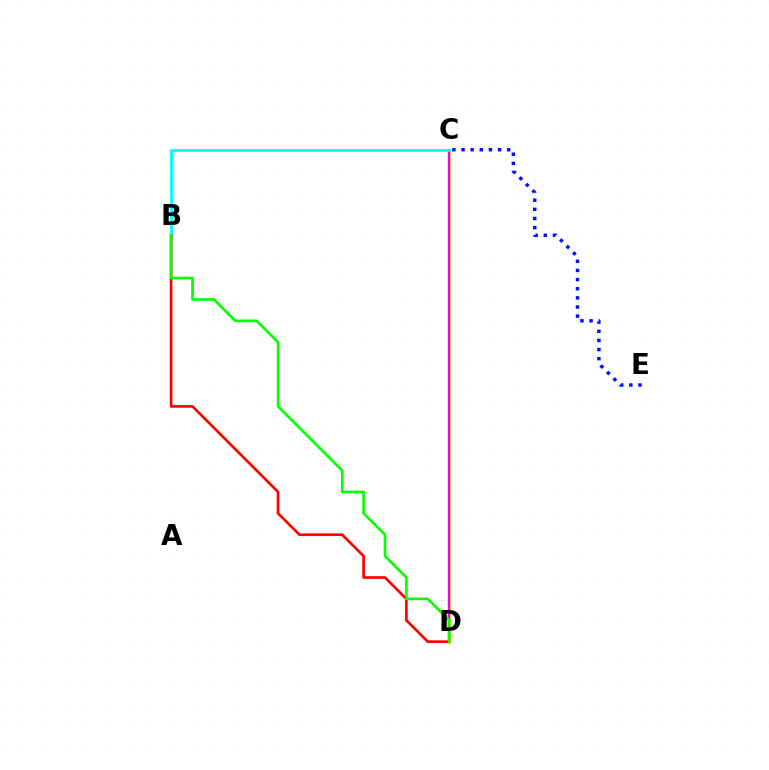{('C', 'D'): [{'color': '#fcf500', 'line_style': 'solid', 'thickness': 2.1}, {'color': '#ee00ff', 'line_style': 'solid', 'thickness': 1.74}], ('B', 'C'): [{'color': '#00fff6', 'line_style': 'solid', 'thickness': 2.01}], ('B', 'D'): [{'color': '#ff0000', 'line_style': 'solid', 'thickness': 1.93}, {'color': '#08ff00', 'line_style': 'solid', 'thickness': 1.92}], ('C', 'E'): [{'color': '#0010ff', 'line_style': 'dotted', 'thickness': 2.48}]}